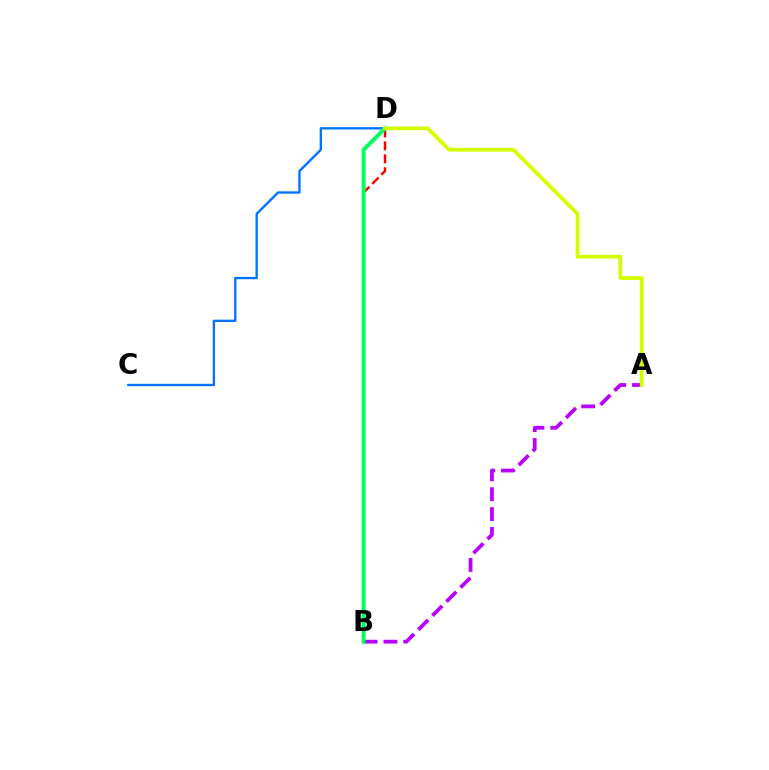{('A', 'B'): [{'color': '#b900ff', 'line_style': 'dashed', 'thickness': 2.7}], ('C', 'D'): [{'color': '#0074ff', 'line_style': 'solid', 'thickness': 1.69}], ('B', 'D'): [{'color': '#ff0000', 'line_style': 'dashed', 'thickness': 1.76}, {'color': '#00ff5c', 'line_style': 'solid', 'thickness': 2.84}], ('A', 'D'): [{'color': '#d1ff00', 'line_style': 'solid', 'thickness': 2.68}]}